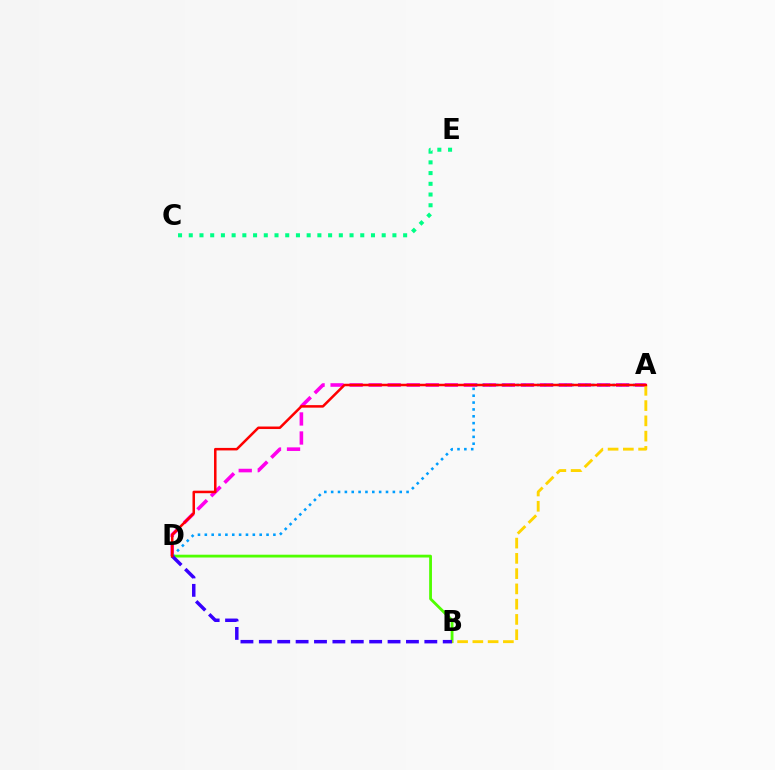{('A', 'D'): [{'color': '#ff00ed', 'line_style': 'dashed', 'thickness': 2.59}, {'color': '#009eff', 'line_style': 'dotted', 'thickness': 1.86}, {'color': '#ff0000', 'line_style': 'solid', 'thickness': 1.81}], ('B', 'D'): [{'color': '#4fff00', 'line_style': 'solid', 'thickness': 2.02}, {'color': '#3700ff', 'line_style': 'dashed', 'thickness': 2.5}], ('A', 'B'): [{'color': '#ffd500', 'line_style': 'dashed', 'thickness': 2.07}], ('C', 'E'): [{'color': '#00ff86', 'line_style': 'dotted', 'thickness': 2.91}]}